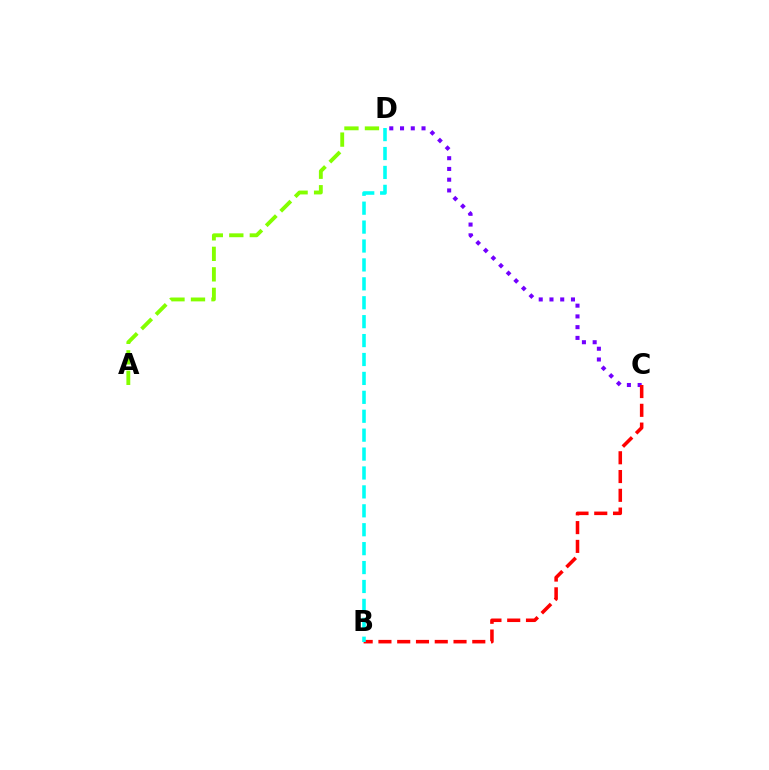{('C', 'D'): [{'color': '#7200ff', 'line_style': 'dotted', 'thickness': 2.92}], ('B', 'C'): [{'color': '#ff0000', 'line_style': 'dashed', 'thickness': 2.55}], ('A', 'D'): [{'color': '#84ff00', 'line_style': 'dashed', 'thickness': 2.78}], ('B', 'D'): [{'color': '#00fff6', 'line_style': 'dashed', 'thickness': 2.57}]}